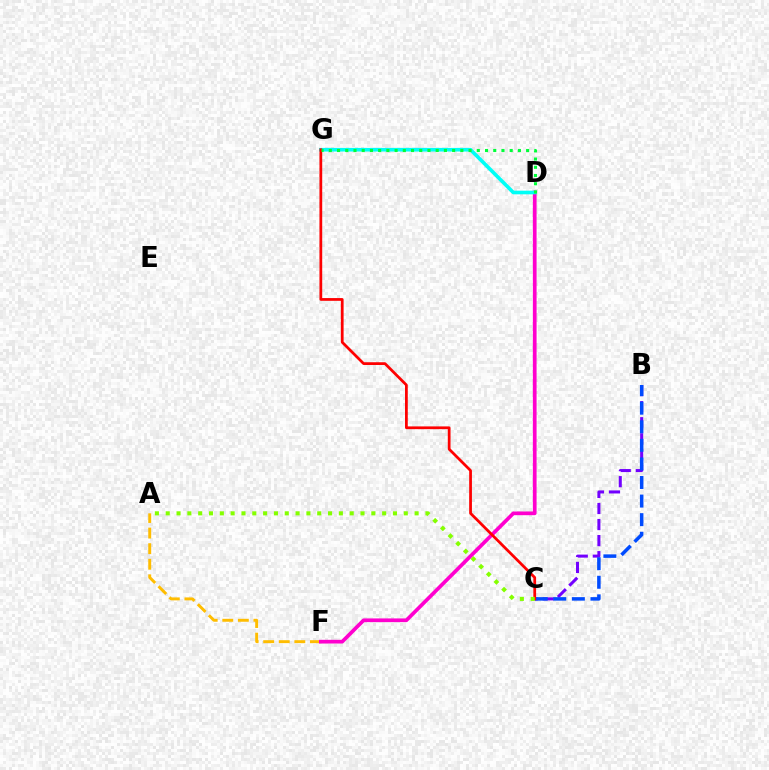{('A', 'F'): [{'color': '#ffbd00', 'line_style': 'dashed', 'thickness': 2.12}], ('B', 'C'): [{'color': '#7200ff', 'line_style': 'dashed', 'thickness': 2.18}, {'color': '#004bff', 'line_style': 'dashed', 'thickness': 2.52}], ('D', 'F'): [{'color': '#ff00cf', 'line_style': 'solid', 'thickness': 2.67}], ('D', 'G'): [{'color': '#00fff6', 'line_style': 'solid', 'thickness': 2.62}, {'color': '#00ff39', 'line_style': 'dotted', 'thickness': 2.23}], ('C', 'G'): [{'color': '#ff0000', 'line_style': 'solid', 'thickness': 1.98}], ('A', 'C'): [{'color': '#84ff00', 'line_style': 'dotted', 'thickness': 2.94}]}